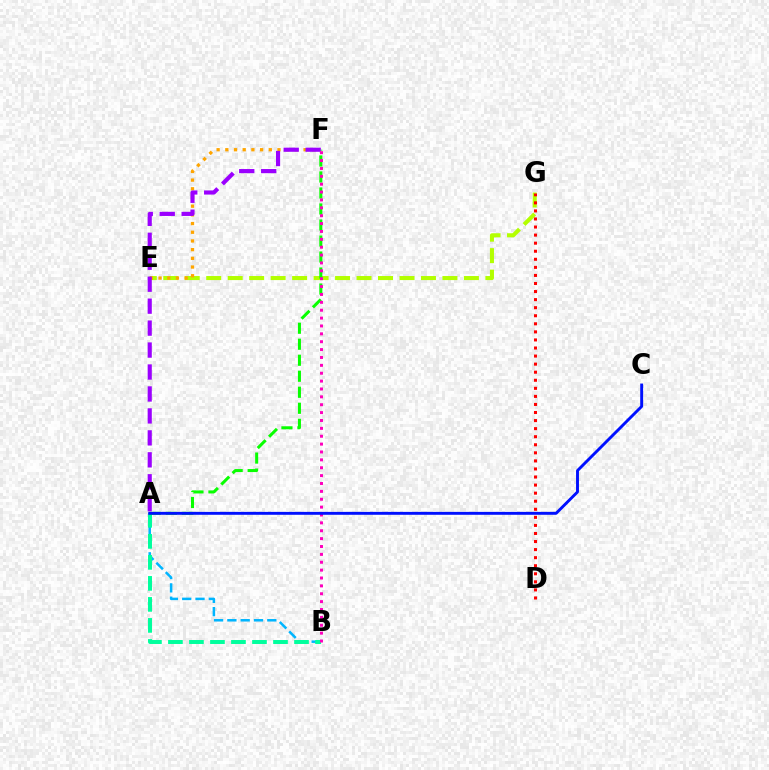{('E', 'G'): [{'color': '#b3ff00', 'line_style': 'dashed', 'thickness': 2.92}], ('D', 'G'): [{'color': '#ff0000', 'line_style': 'dotted', 'thickness': 2.19}], ('A', 'B'): [{'color': '#00b5ff', 'line_style': 'dashed', 'thickness': 1.81}, {'color': '#00ff9d', 'line_style': 'dashed', 'thickness': 2.85}], ('E', 'F'): [{'color': '#ffa500', 'line_style': 'dotted', 'thickness': 2.36}], ('A', 'F'): [{'color': '#08ff00', 'line_style': 'dashed', 'thickness': 2.17}, {'color': '#9b00ff', 'line_style': 'dashed', 'thickness': 2.98}], ('B', 'F'): [{'color': '#ff00bd', 'line_style': 'dotted', 'thickness': 2.14}], ('A', 'C'): [{'color': '#0010ff', 'line_style': 'solid', 'thickness': 2.09}]}